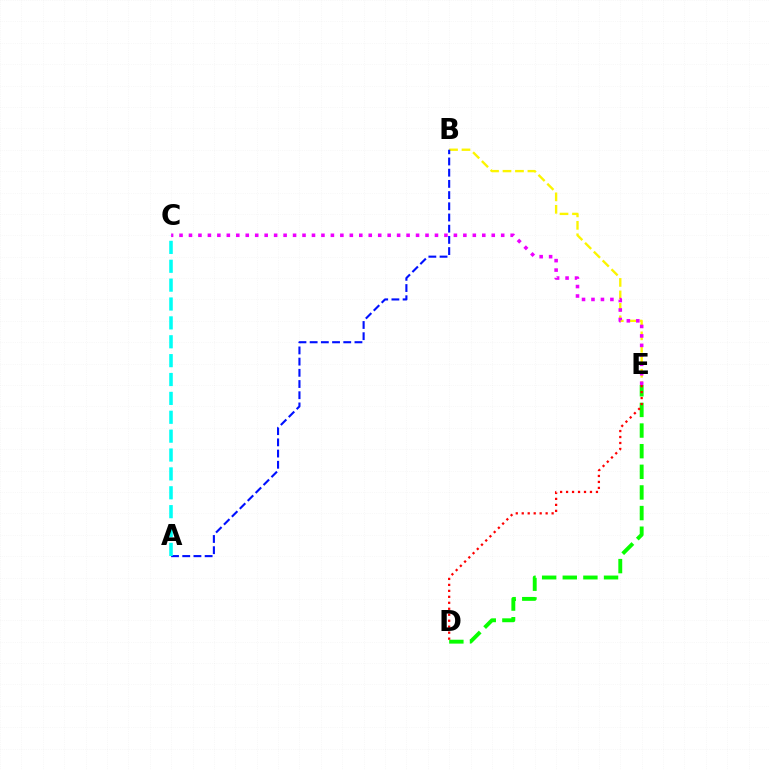{('D', 'E'): [{'color': '#08ff00', 'line_style': 'dashed', 'thickness': 2.8}, {'color': '#ff0000', 'line_style': 'dotted', 'thickness': 1.62}], ('B', 'E'): [{'color': '#fcf500', 'line_style': 'dashed', 'thickness': 1.69}], ('C', 'E'): [{'color': '#ee00ff', 'line_style': 'dotted', 'thickness': 2.57}], ('A', 'B'): [{'color': '#0010ff', 'line_style': 'dashed', 'thickness': 1.52}], ('A', 'C'): [{'color': '#00fff6', 'line_style': 'dashed', 'thickness': 2.56}]}